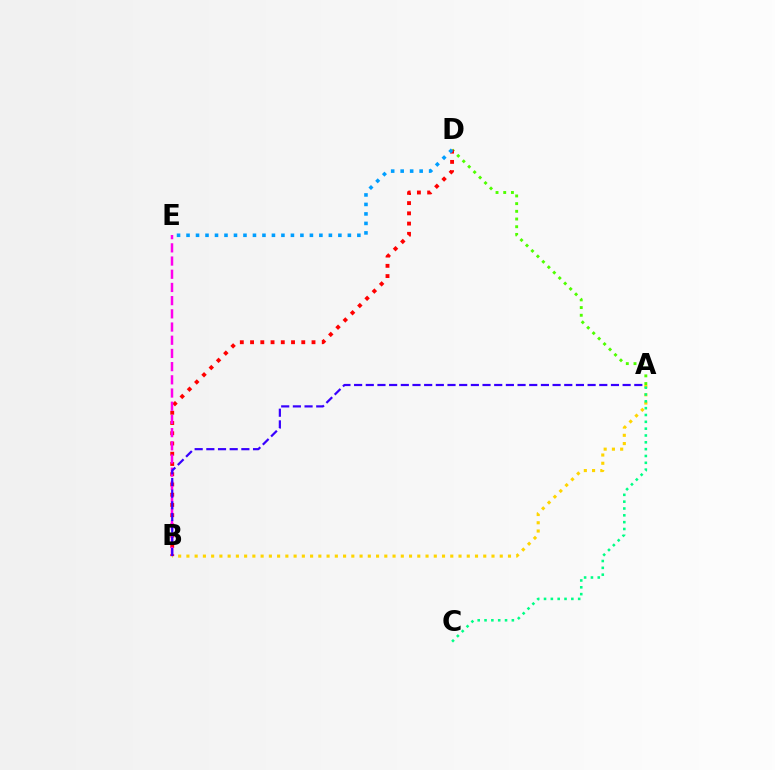{('A', 'B'): [{'color': '#ffd500', 'line_style': 'dotted', 'thickness': 2.24}, {'color': '#3700ff', 'line_style': 'dashed', 'thickness': 1.59}], ('A', 'C'): [{'color': '#00ff86', 'line_style': 'dotted', 'thickness': 1.86}], ('A', 'D'): [{'color': '#4fff00', 'line_style': 'dotted', 'thickness': 2.09}], ('B', 'D'): [{'color': '#ff0000', 'line_style': 'dotted', 'thickness': 2.78}], ('B', 'E'): [{'color': '#ff00ed', 'line_style': 'dashed', 'thickness': 1.79}], ('D', 'E'): [{'color': '#009eff', 'line_style': 'dotted', 'thickness': 2.58}]}